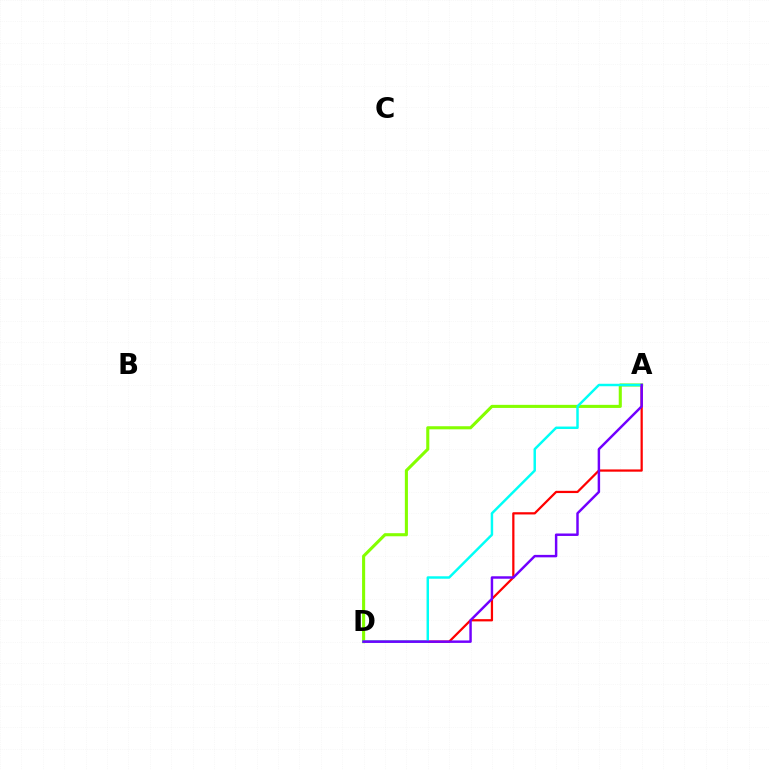{('A', 'D'): [{'color': '#84ff00', 'line_style': 'solid', 'thickness': 2.22}, {'color': '#ff0000', 'line_style': 'solid', 'thickness': 1.61}, {'color': '#00fff6', 'line_style': 'solid', 'thickness': 1.77}, {'color': '#7200ff', 'line_style': 'solid', 'thickness': 1.77}]}